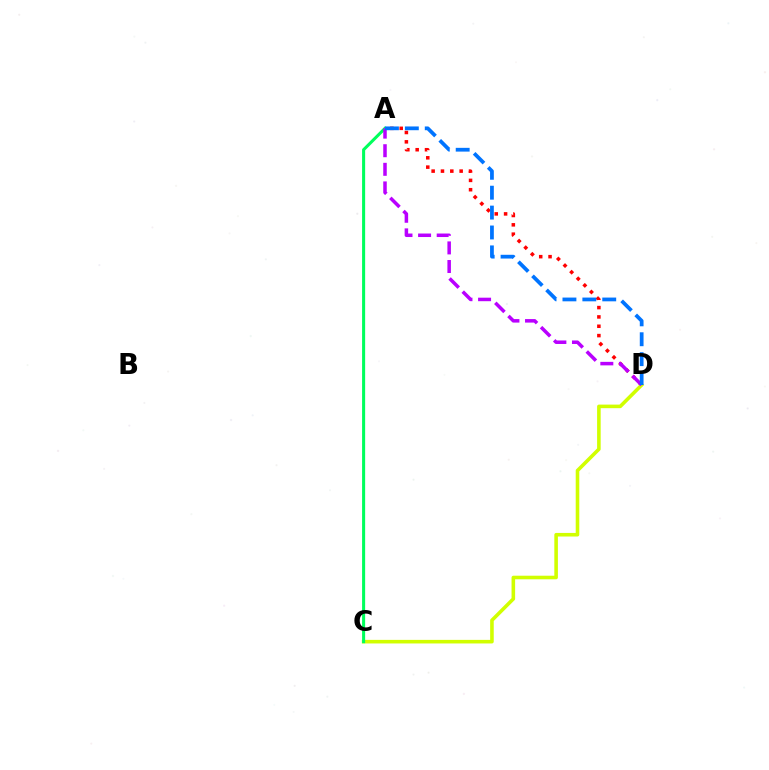{('A', 'D'): [{'color': '#ff0000', 'line_style': 'dotted', 'thickness': 2.54}, {'color': '#b900ff', 'line_style': 'dashed', 'thickness': 2.53}, {'color': '#0074ff', 'line_style': 'dashed', 'thickness': 2.7}], ('C', 'D'): [{'color': '#d1ff00', 'line_style': 'solid', 'thickness': 2.58}], ('A', 'C'): [{'color': '#00ff5c', 'line_style': 'solid', 'thickness': 2.2}]}